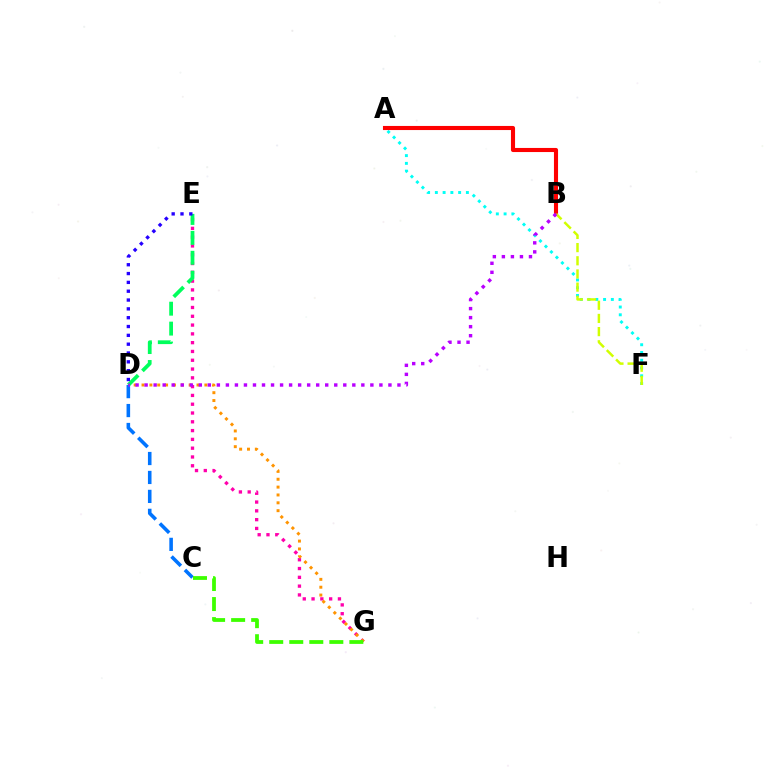{('E', 'G'): [{'color': '#ff00ac', 'line_style': 'dotted', 'thickness': 2.39}], ('A', 'F'): [{'color': '#00fff6', 'line_style': 'dotted', 'thickness': 2.11}], ('D', 'G'): [{'color': '#ff9400', 'line_style': 'dotted', 'thickness': 2.13}], ('A', 'B'): [{'color': '#ff0000', 'line_style': 'solid', 'thickness': 2.96}], ('D', 'E'): [{'color': '#00ff5c', 'line_style': 'dashed', 'thickness': 2.71}, {'color': '#2500ff', 'line_style': 'dotted', 'thickness': 2.4}], ('B', 'F'): [{'color': '#d1ff00', 'line_style': 'dashed', 'thickness': 1.79}], ('C', 'D'): [{'color': '#0074ff', 'line_style': 'dashed', 'thickness': 2.57}], ('B', 'D'): [{'color': '#b900ff', 'line_style': 'dotted', 'thickness': 2.45}], ('C', 'G'): [{'color': '#3dff00', 'line_style': 'dashed', 'thickness': 2.72}]}